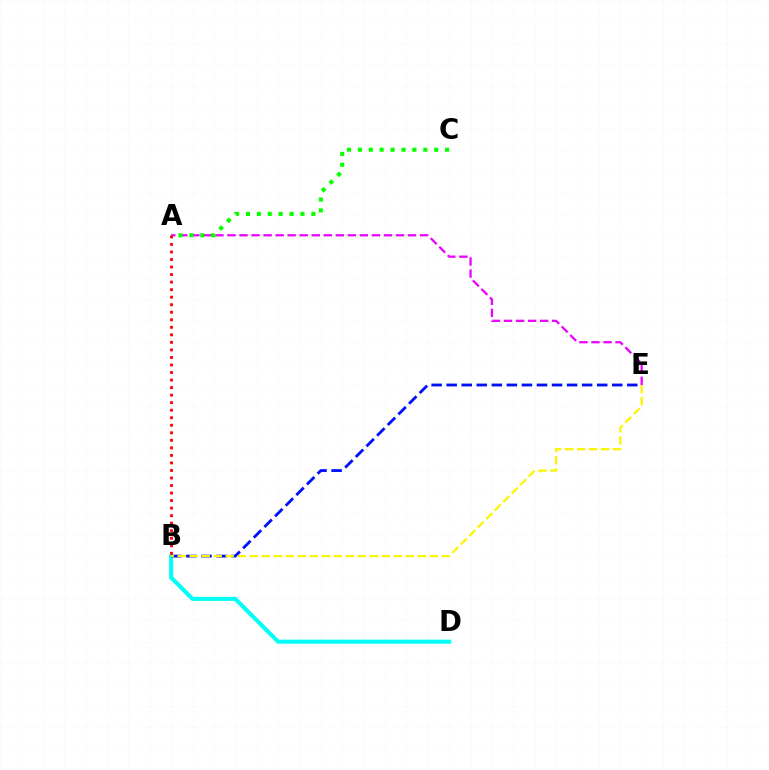{('B', 'D'): [{'color': '#00fff6', 'line_style': 'solid', 'thickness': 2.91}], ('A', 'E'): [{'color': '#ee00ff', 'line_style': 'dashed', 'thickness': 1.64}], ('A', 'C'): [{'color': '#08ff00', 'line_style': 'dotted', 'thickness': 2.96}], ('B', 'E'): [{'color': '#0010ff', 'line_style': 'dashed', 'thickness': 2.04}, {'color': '#fcf500', 'line_style': 'dashed', 'thickness': 1.63}], ('A', 'B'): [{'color': '#ff0000', 'line_style': 'dotted', 'thickness': 2.05}]}